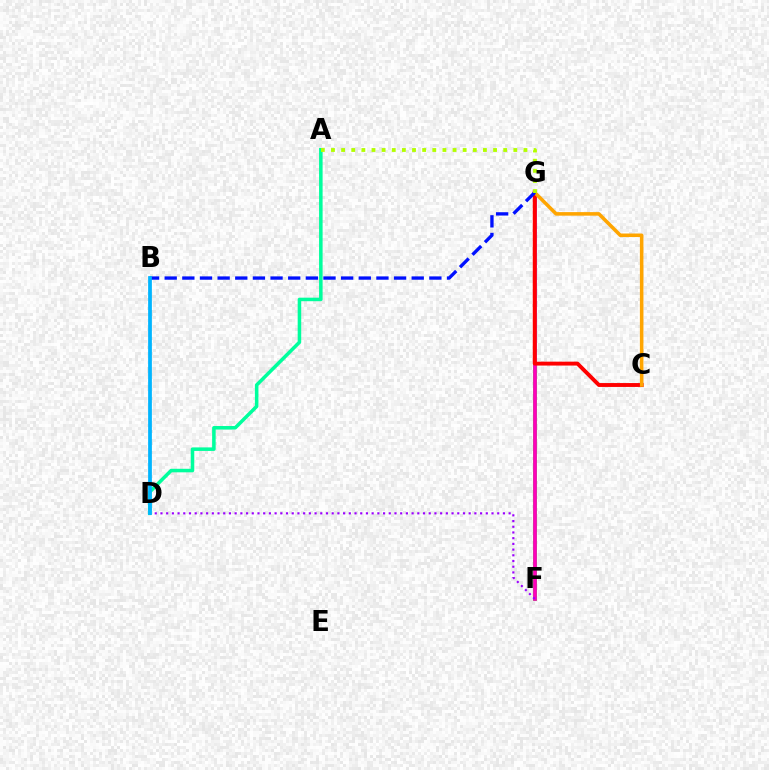{('F', 'G'): [{'color': '#08ff00', 'line_style': 'solid', 'thickness': 2.61}, {'color': '#ff00bd', 'line_style': 'solid', 'thickness': 2.64}], ('A', 'D'): [{'color': '#00ff9d', 'line_style': 'solid', 'thickness': 2.54}], ('C', 'G'): [{'color': '#ff0000', 'line_style': 'solid', 'thickness': 2.8}, {'color': '#ffa500', 'line_style': 'solid', 'thickness': 2.55}], ('B', 'G'): [{'color': '#0010ff', 'line_style': 'dashed', 'thickness': 2.4}], ('D', 'F'): [{'color': '#9b00ff', 'line_style': 'dotted', 'thickness': 1.55}], ('A', 'G'): [{'color': '#b3ff00', 'line_style': 'dotted', 'thickness': 2.75}], ('B', 'D'): [{'color': '#00b5ff', 'line_style': 'solid', 'thickness': 2.7}]}